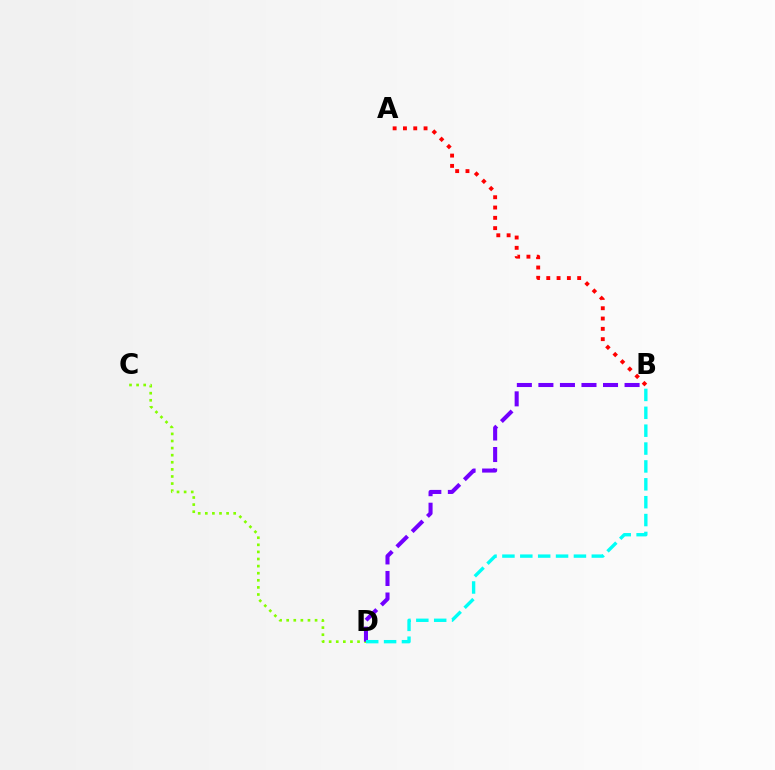{('C', 'D'): [{'color': '#84ff00', 'line_style': 'dotted', 'thickness': 1.93}], ('B', 'D'): [{'color': '#7200ff', 'line_style': 'dashed', 'thickness': 2.93}, {'color': '#00fff6', 'line_style': 'dashed', 'thickness': 2.43}], ('A', 'B'): [{'color': '#ff0000', 'line_style': 'dotted', 'thickness': 2.8}]}